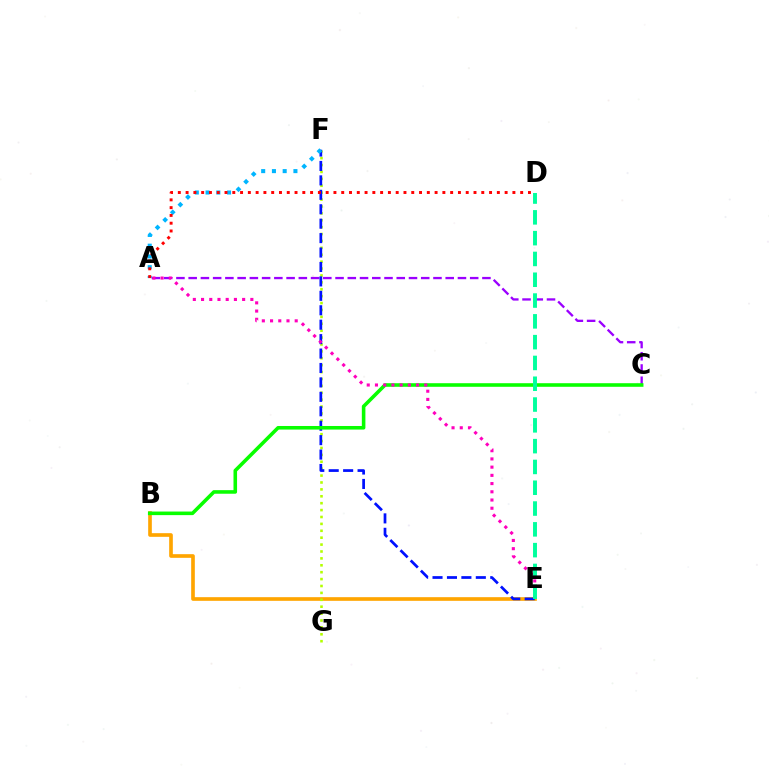{('A', 'C'): [{'color': '#9b00ff', 'line_style': 'dashed', 'thickness': 1.66}], ('B', 'E'): [{'color': '#ffa500', 'line_style': 'solid', 'thickness': 2.63}], ('F', 'G'): [{'color': '#b3ff00', 'line_style': 'dotted', 'thickness': 1.87}], ('E', 'F'): [{'color': '#0010ff', 'line_style': 'dashed', 'thickness': 1.96}], ('A', 'F'): [{'color': '#00b5ff', 'line_style': 'dotted', 'thickness': 2.92}], ('A', 'D'): [{'color': '#ff0000', 'line_style': 'dotted', 'thickness': 2.11}], ('B', 'C'): [{'color': '#08ff00', 'line_style': 'solid', 'thickness': 2.58}], ('A', 'E'): [{'color': '#ff00bd', 'line_style': 'dotted', 'thickness': 2.23}], ('D', 'E'): [{'color': '#00ff9d', 'line_style': 'dashed', 'thickness': 2.83}]}